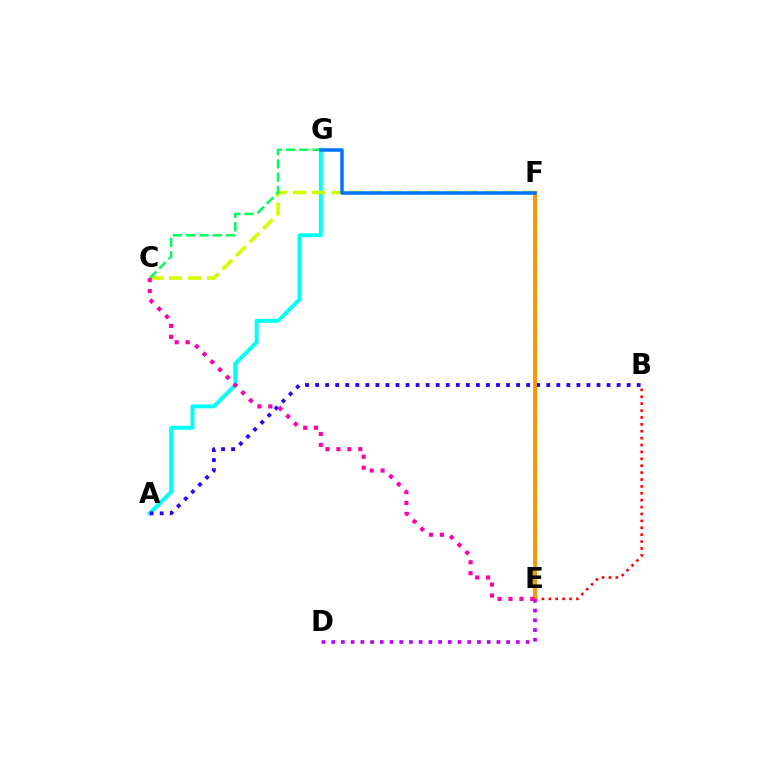{('A', 'G'): [{'color': '#00fff6', 'line_style': 'solid', 'thickness': 2.82}], ('E', 'F'): [{'color': '#3dff00', 'line_style': 'dashed', 'thickness': 2.1}, {'color': '#ff9400', 'line_style': 'solid', 'thickness': 2.78}], ('C', 'F'): [{'color': '#d1ff00', 'line_style': 'dashed', 'thickness': 2.6}], ('A', 'B'): [{'color': '#2500ff', 'line_style': 'dotted', 'thickness': 2.73}], ('C', 'G'): [{'color': '#00ff5c', 'line_style': 'dashed', 'thickness': 1.81}], ('B', 'E'): [{'color': '#ff0000', 'line_style': 'dotted', 'thickness': 1.87}], ('D', 'E'): [{'color': '#b900ff', 'line_style': 'dotted', 'thickness': 2.64}], ('F', 'G'): [{'color': '#0074ff', 'line_style': 'solid', 'thickness': 2.53}], ('C', 'E'): [{'color': '#ff00ac', 'line_style': 'dotted', 'thickness': 2.97}]}